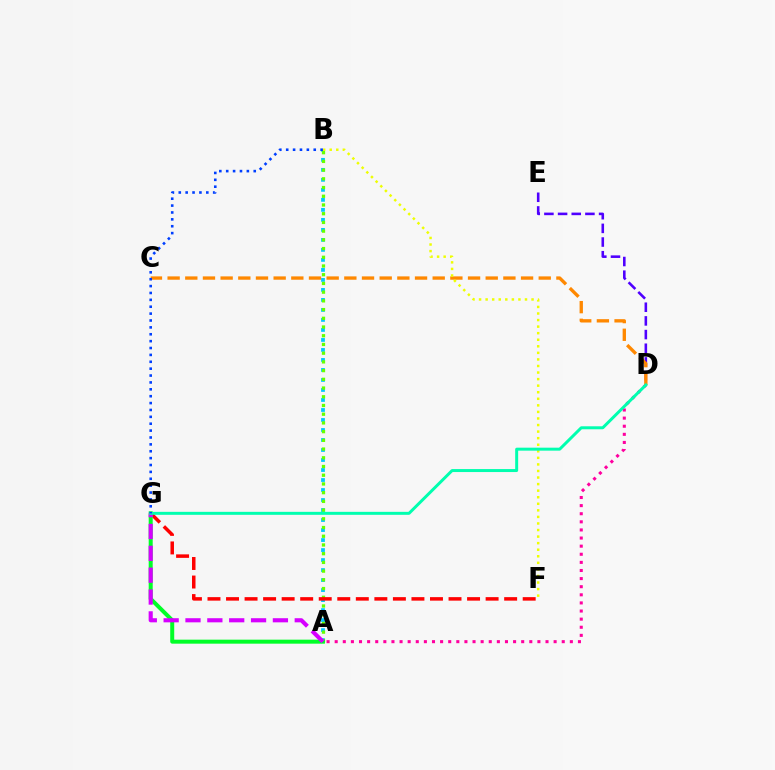{('A', 'D'): [{'color': '#ff00a0', 'line_style': 'dotted', 'thickness': 2.2}], ('A', 'B'): [{'color': '#00c7ff', 'line_style': 'dotted', 'thickness': 2.72}, {'color': '#66ff00', 'line_style': 'dotted', 'thickness': 2.37}], ('D', 'E'): [{'color': '#4f00ff', 'line_style': 'dashed', 'thickness': 1.86}], ('F', 'G'): [{'color': '#ff0000', 'line_style': 'dashed', 'thickness': 2.52}], ('A', 'G'): [{'color': '#00ff27', 'line_style': 'solid', 'thickness': 2.88}, {'color': '#d600ff', 'line_style': 'dashed', 'thickness': 2.97}], ('C', 'D'): [{'color': '#ff8800', 'line_style': 'dashed', 'thickness': 2.4}], ('B', 'F'): [{'color': '#eeff00', 'line_style': 'dotted', 'thickness': 1.78}], ('D', 'G'): [{'color': '#00ffaf', 'line_style': 'solid', 'thickness': 2.14}], ('B', 'G'): [{'color': '#003fff', 'line_style': 'dotted', 'thickness': 1.87}]}